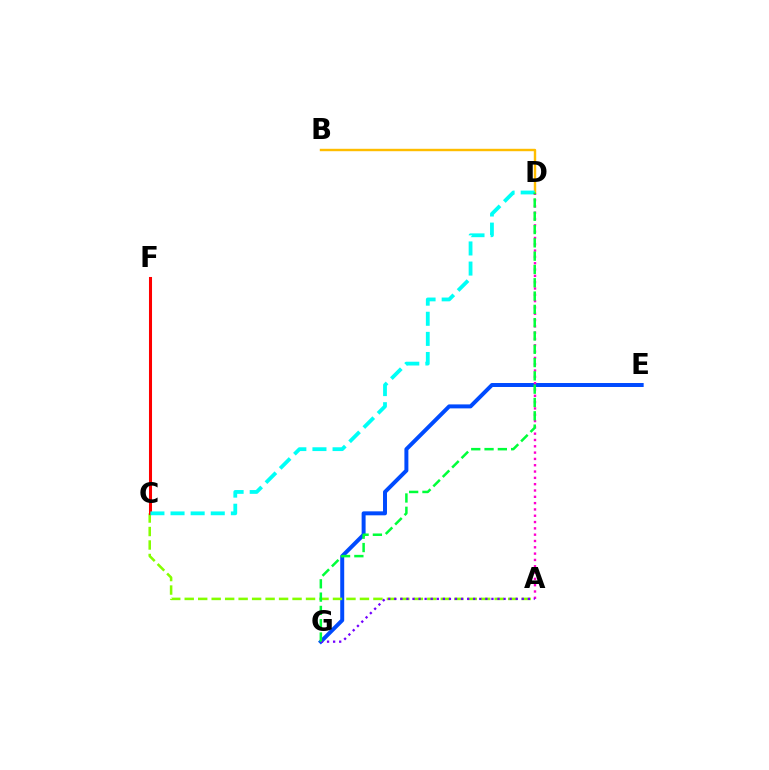{('E', 'G'): [{'color': '#004bff', 'line_style': 'solid', 'thickness': 2.86}], ('A', 'C'): [{'color': '#84ff00', 'line_style': 'dashed', 'thickness': 1.83}], ('C', 'F'): [{'color': '#ff0000', 'line_style': 'solid', 'thickness': 2.2}], ('B', 'D'): [{'color': '#ffbd00', 'line_style': 'solid', 'thickness': 1.74}], ('C', 'D'): [{'color': '#00fff6', 'line_style': 'dashed', 'thickness': 2.73}], ('A', 'D'): [{'color': '#ff00cf', 'line_style': 'dotted', 'thickness': 1.72}], ('A', 'G'): [{'color': '#7200ff', 'line_style': 'dotted', 'thickness': 1.65}], ('D', 'G'): [{'color': '#00ff39', 'line_style': 'dashed', 'thickness': 1.81}]}